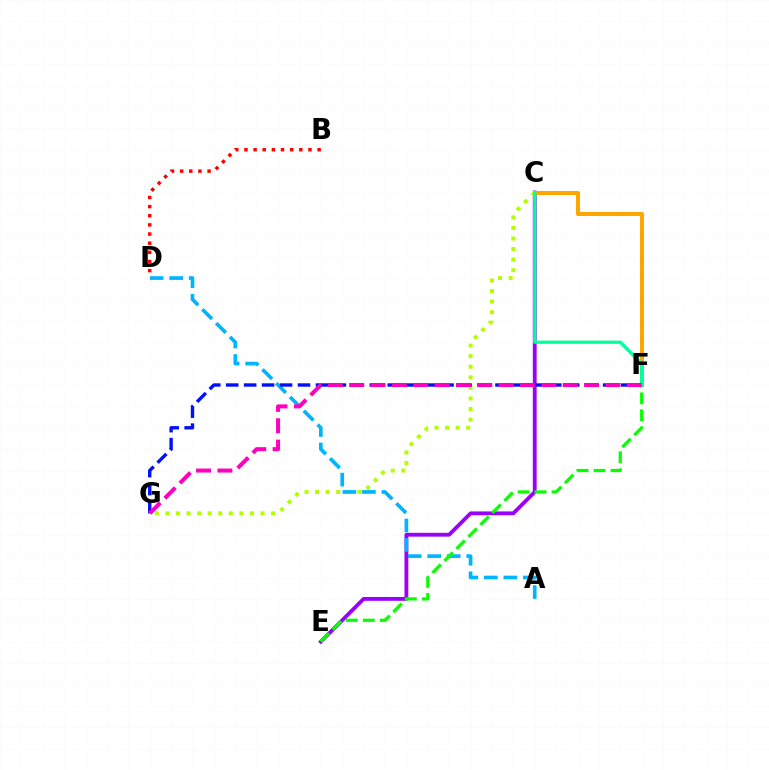{('C', 'E'): [{'color': '#9b00ff', 'line_style': 'solid', 'thickness': 2.75}], ('B', 'D'): [{'color': '#ff0000', 'line_style': 'dotted', 'thickness': 2.48}], ('C', 'G'): [{'color': '#b3ff00', 'line_style': 'dotted', 'thickness': 2.87}], ('A', 'D'): [{'color': '#00b5ff', 'line_style': 'dashed', 'thickness': 2.65}], ('E', 'F'): [{'color': '#08ff00', 'line_style': 'dashed', 'thickness': 2.3}], ('C', 'F'): [{'color': '#ffa500', 'line_style': 'solid', 'thickness': 2.87}, {'color': '#00ff9d', 'line_style': 'solid', 'thickness': 2.34}], ('F', 'G'): [{'color': '#0010ff', 'line_style': 'dashed', 'thickness': 2.44}, {'color': '#ff00bd', 'line_style': 'dashed', 'thickness': 2.9}]}